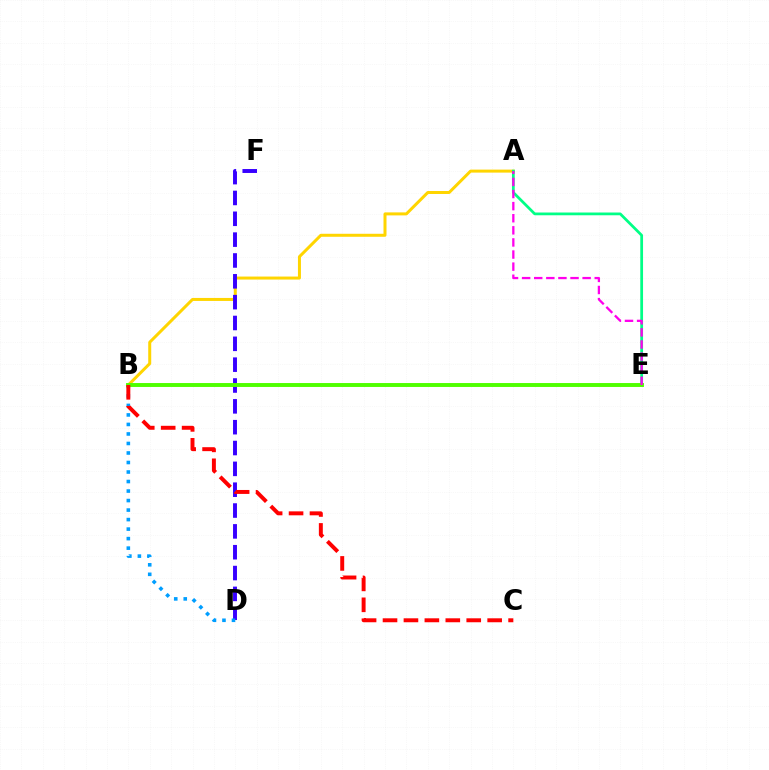{('A', 'B'): [{'color': '#ffd500', 'line_style': 'solid', 'thickness': 2.16}], ('A', 'E'): [{'color': '#00ff86', 'line_style': 'solid', 'thickness': 1.99}, {'color': '#ff00ed', 'line_style': 'dashed', 'thickness': 1.64}], ('D', 'F'): [{'color': '#3700ff', 'line_style': 'dashed', 'thickness': 2.83}], ('B', 'D'): [{'color': '#009eff', 'line_style': 'dotted', 'thickness': 2.59}], ('B', 'E'): [{'color': '#4fff00', 'line_style': 'solid', 'thickness': 2.82}], ('B', 'C'): [{'color': '#ff0000', 'line_style': 'dashed', 'thickness': 2.84}]}